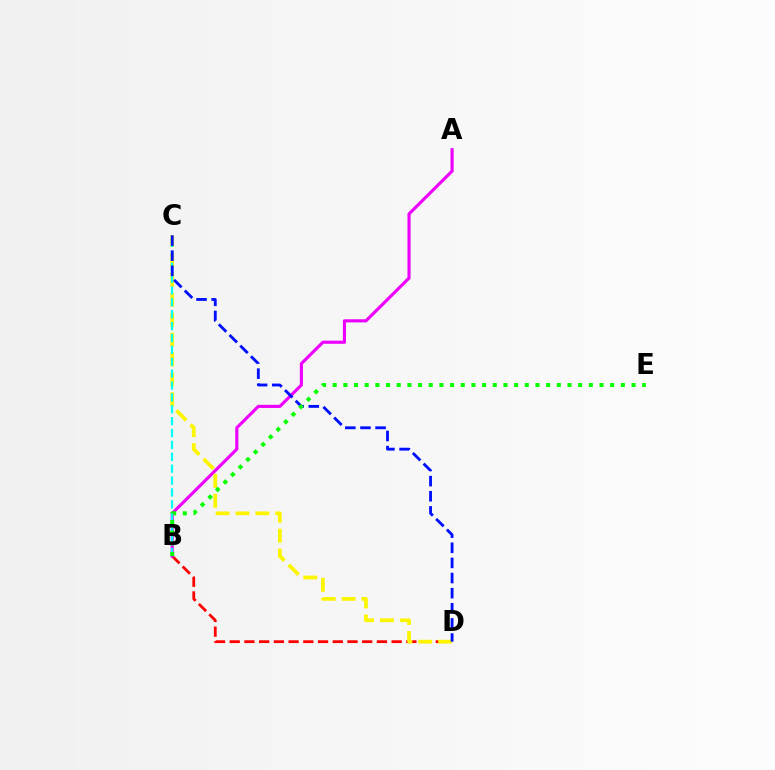{('B', 'D'): [{'color': '#ff0000', 'line_style': 'dashed', 'thickness': 2.0}], ('A', 'B'): [{'color': '#ee00ff', 'line_style': 'solid', 'thickness': 2.25}], ('C', 'D'): [{'color': '#fcf500', 'line_style': 'dashed', 'thickness': 2.7}, {'color': '#0010ff', 'line_style': 'dashed', 'thickness': 2.05}], ('B', 'C'): [{'color': '#00fff6', 'line_style': 'dashed', 'thickness': 1.61}], ('B', 'E'): [{'color': '#08ff00', 'line_style': 'dotted', 'thickness': 2.9}]}